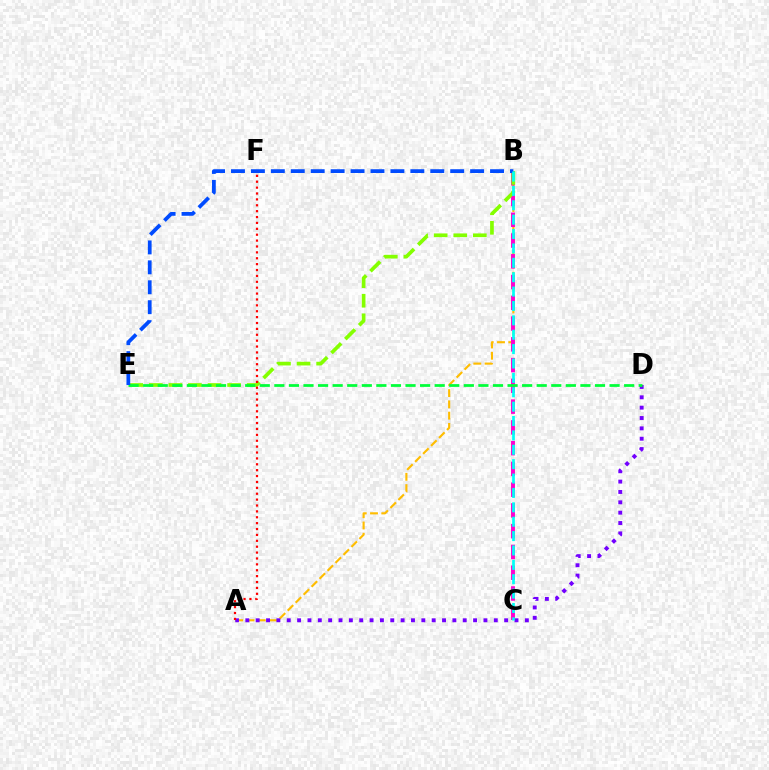{('A', 'B'): [{'color': '#ffbd00', 'line_style': 'dashed', 'thickness': 1.53}], ('B', 'C'): [{'color': '#ff00cf', 'line_style': 'dashed', 'thickness': 2.82}, {'color': '#00fff6', 'line_style': 'dashed', 'thickness': 1.95}], ('A', 'D'): [{'color': '#7200ff', 'line_style': 'dotted', 'thickness': 2.81}], ('B', 'E'): [{'color': '#84ff00', 'line_style': 'dashed', 'thickness': 2.66}, {'color': '#004bff', 'line_style': 'dashed', 'thickness': 2.71}], ('D', 'E'): [{'color': '#00ff39', 'line_style': 'dashed', 'thickness': 1.98}], ('A', 'F'): [{'color': '#ff0000', 'line_style': 'dotted', 'thickness': 1.6}]}